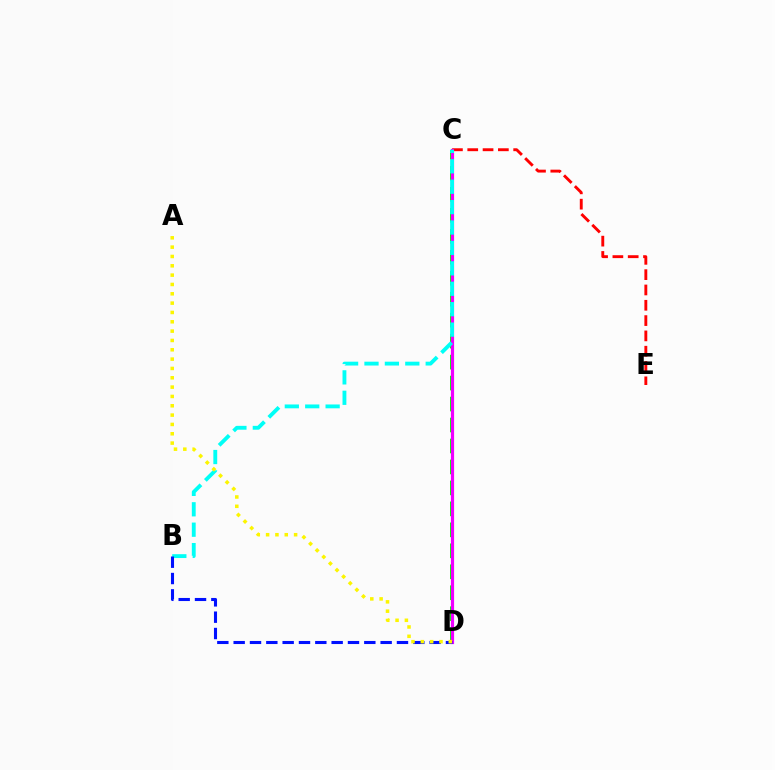{('C', 'E'): [{'color': '#ff0000', 'line_style': 'dashed', 'thickness': 2.08}], ('C', 'D'): [{'color': '#08ff00', 'line_style': 'dashed', 'thickness': 2.85}, {'color': '#ee00ff', 'line_style': 'solid', 'thickness': 2.29}], ('B', 'C'): [{'color': '#00fff6', 'line_style': 'dashed', 'thickness': 2.77}], ('B', 'D'): [{'color': '#0010ff', 'line_style': 'dashed', 'thickness': 2.22}], ('A', 'D'): [{'color': '#fcf500', 'line_style': 'dotted', 'thickness': 2.54}]}